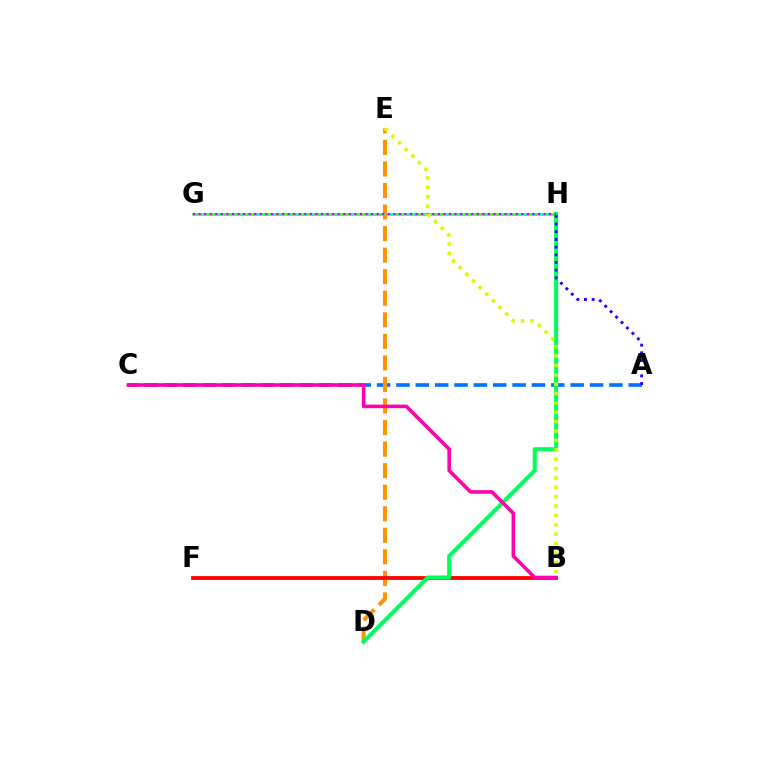{('G', 'H'): [{'color': '#3dff00', 'line_style': 'solid', 'thickness': 1.86}, {'color': '#00fff6', 'line_style': 'dotted', 'thickness': 2.14}, {'color': '#b900ff', 'line_style': 'dotted', 'thickness': 1.51}], ('A', 'C'): [{'color': '#0074ff', 'line_style': 'dashed', 'thickness': 2.63}], ('D', 'E'): [{'color': '#ff9400', 'line_style': 'dashed', 'thickness': 2.93}], ('B', 'F'): [{'color': '#ff0000', 'line_style': 'solid', 'thickness': 2.73}], ('D', 'H'): [{'color': '#00ff5c', 'line_style': 'solid', 'thickness': 2.92}], ('B', 'E'): [{'color': '#d1ff00', 'line_style': 'dotted', 'thickness': 2.55}], ('A', 'H'): [{'color': '#2500ff', 'line_style': 'dotted', 'thickness': 2.09}], ('B', 'C'): [{'color': '#ff00ac', 'line_style': 'solid', 'thickness': 2.57}]}